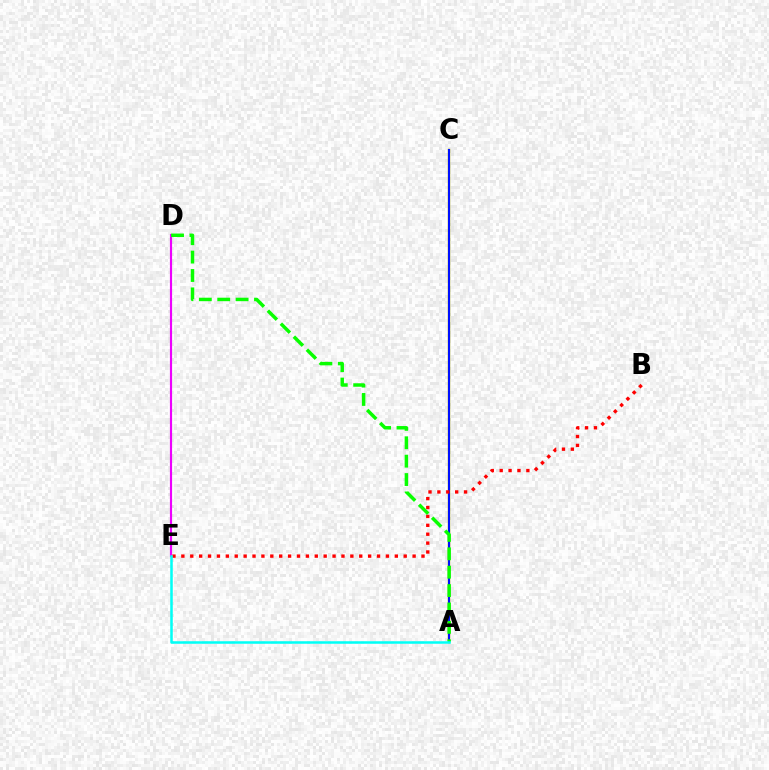{('A', 'C'): [{'color': '#fcf500', 'line_style': 'solid', 'thickness': 1.77}, {'color': '#0010ff', 'line_style': 'solid', 'thickness': 1.57}], ('D', 'E'): [{'color': '#ee00ff', 'line_style': 'solid', 'thickness': 1.56}], ('B', 'E'): [{'color': '#ff0000', 'line_style': 'dotted', 'thickness': 2.42}], ('A', 'D'): [{'color': '#08ff00', 'line_style': 'dashed', 'thickness': 2.5}], ('A', 'E'): [{'color': '#00fff6', 'line_style': 'solid', 'thickness': 1.82}]}